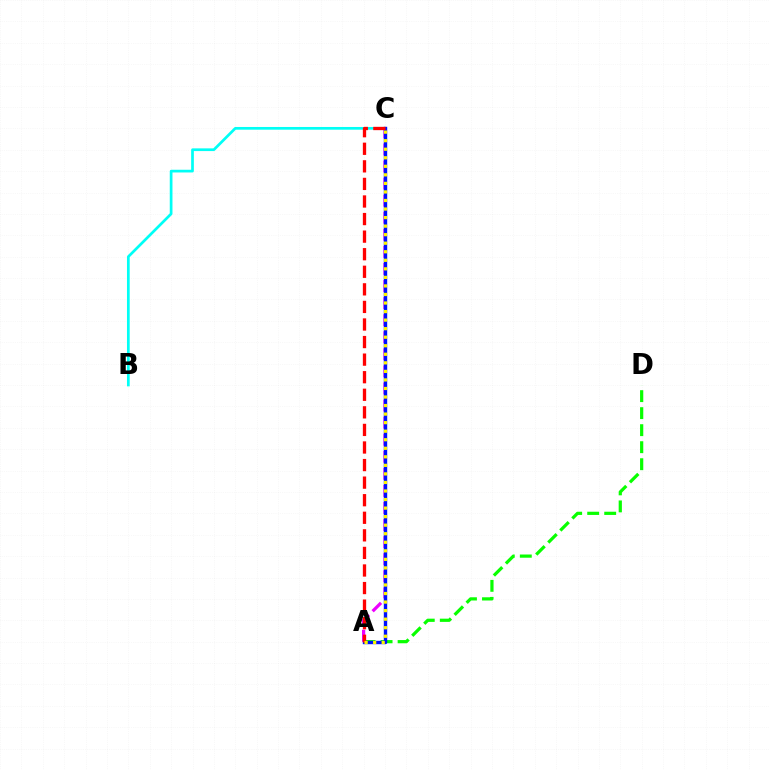{('A', 'C'): [{'color': '#ee00ff', 'line_style': 'dashed', 'thickness': 2.32}, {'color': '#0010ff', 'line_style': 'solid', 'thickness': 2.44}, {'color': '#ff0000', 'line_style': 'dashed', 'thickness': 2.39}, {'color': '#fcf500', 'line_style': 'dotted', 'thickness': 2.32}], ('B', 'C'): [{'color': '#00fff6', 'line_style': 'solid', 'thickness': 1.95}], ('A', 'D'): [{'color': '#08ff00', 'line_style': 'dashed', 'thickness': 2.31}]}